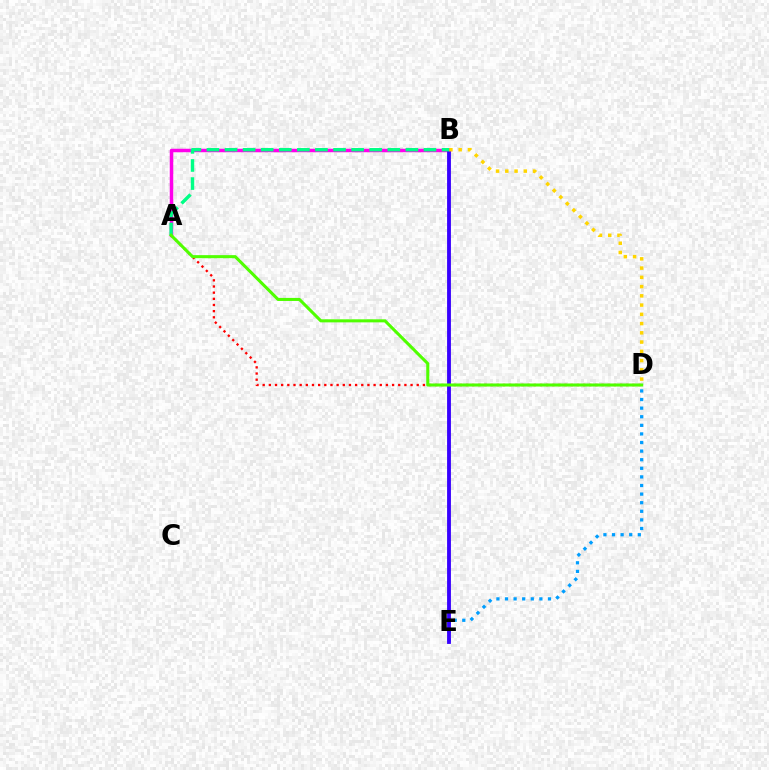{('D', 'E'): [{'color': '#009eff', 'line_style': 'dotted', 'thickness': 2.34}], ('A', 'B'): [{'color': '#ff00ed', 'line_style': 'solid', 'thickness': 2.51}, {'color': '#00ff86', 'line_style': 'dashed', 'thickness': 2.46}], ('A', 'D'): [{'color': '#ff0000', 'line_style': 'dotted', 'thickness': 1.67}, {'color': '#4fff00', 'line_style': 'solid', 'thickness': 2.2}], ('B', 'E'): [{'color': '#3700ff', 'line_style': 'solid', 'thickness': 2.76}], ('B', 'D'): [{'color': '#ffd500', 'line_style': 'dotted', 'thickness': 2.51}]}